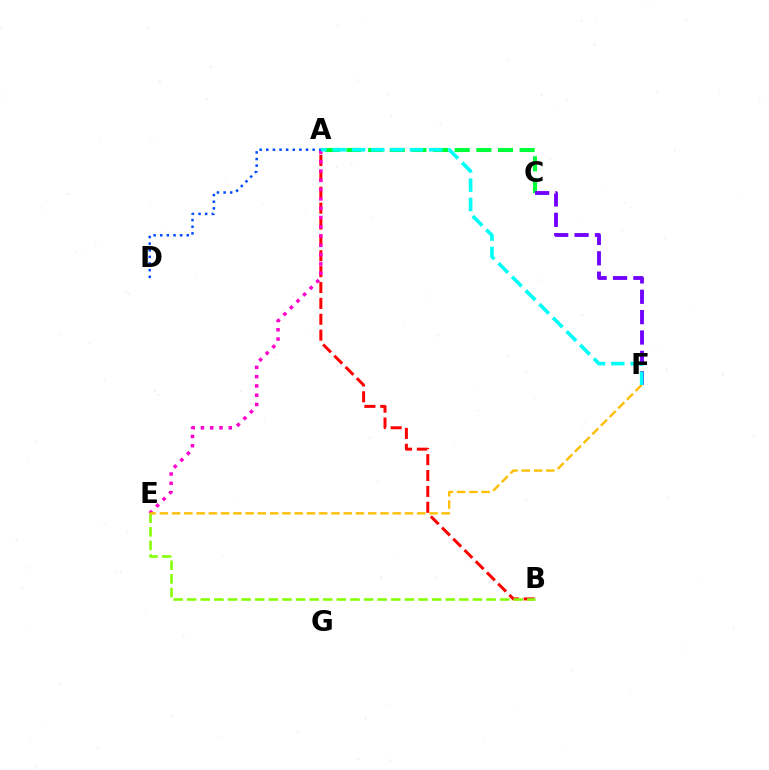{('A', 'C'): [{'color': '#00ff39', 'line_style': 'dashed', 'thickness': 2.94}], ('C', 'F'): [{'color': '#7200ff', 'line_style': 'dashed', 'thickness': 2.77}], ('A', 'B'): [{'color': '#ff0000', 'line_style': 'dashed', 'thickness': 2.16}], ('B', 'E'): [{'color': '#84ff00', 'line_style': 'dashed', 'thickness': 1.85}], ('A', 'E'): [{'color': '#ff00cf', 'line_style': 'dotted', 'thickness': 2.52}], ('E', 'F'): [{'color': '#ffbd00', 'line_style': 'dashed', 'thickness': 1.66}], ('A', 'F'): [{'color': '#00fff6', 'line_style': 'dashed', 'thickness': 2.62}], ('A', 'D'): [{'color': '#004bff', 'line_style': 'dotted', 'thickness': 1.8}]}